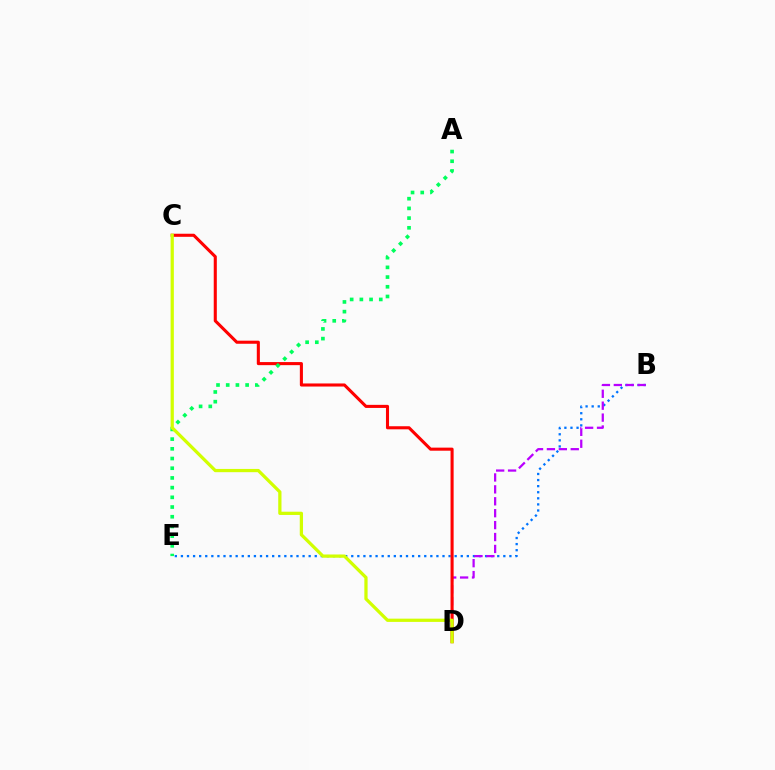{('B', 'E'): [{'color': '#0074ff', 'line_style': 'dotted', 'thickness': 1.65}], ('B', 'D'): [{'color': '#b900ff', 'line_style': 'dashed', 'thickness': 1.62}], ('C', 'D'): [{'color': '#ff0000', 'line_style': 'solid', 'thickness': 2.22}, {'color': '#d1ff00', 'line_style': 'solid', 'thickness': 2.34}], ('A', 'E'): [{'color': '#00ff5c', 'line_style': 'dotted', 'thickness': 2.64}]}